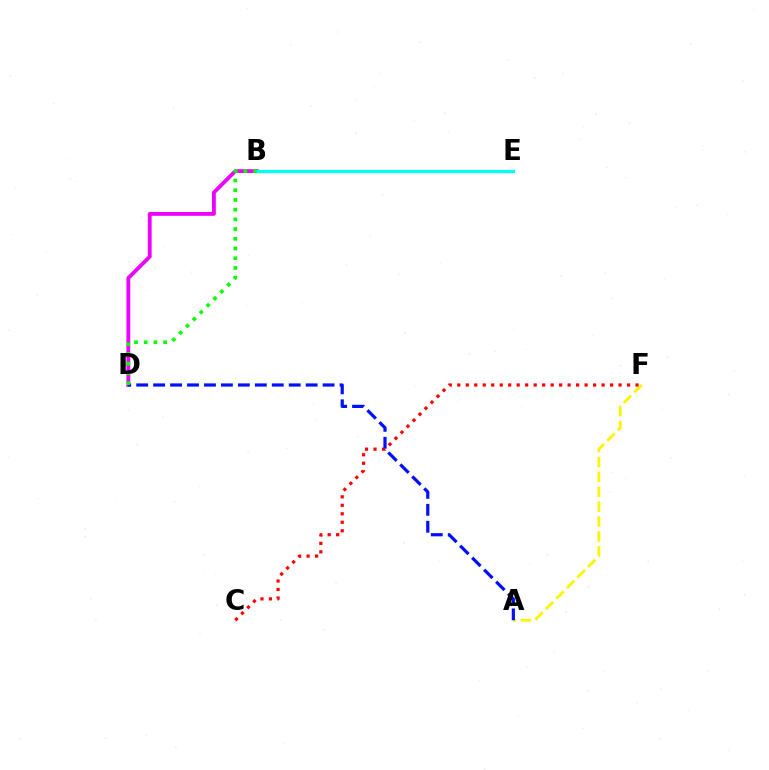{('C', 'F'): [{'color': '#ff0000', 'line_style': 'dotted', 'thickness': 2.31}], ('B', 'D'): [{'color': '#ee00ff', 'line_style': 'solid', 'thickness': 2.76}, {'color': '#08ff00', 'line_style': 'dotted', 'thickness': 2.64}], ('A', 'F'): [{'color': '#fcf500', 'line_style': 'dashed', 'thickness': 2.03}], ('A', 'D'): [{'color': '#0010ff', 'line_style': 'dashed', 'thickness': 2.3}], ('B', 'E'): [{'color': '#00fff6', 'line_style': 'solid', 'thickness': 2.35}]}